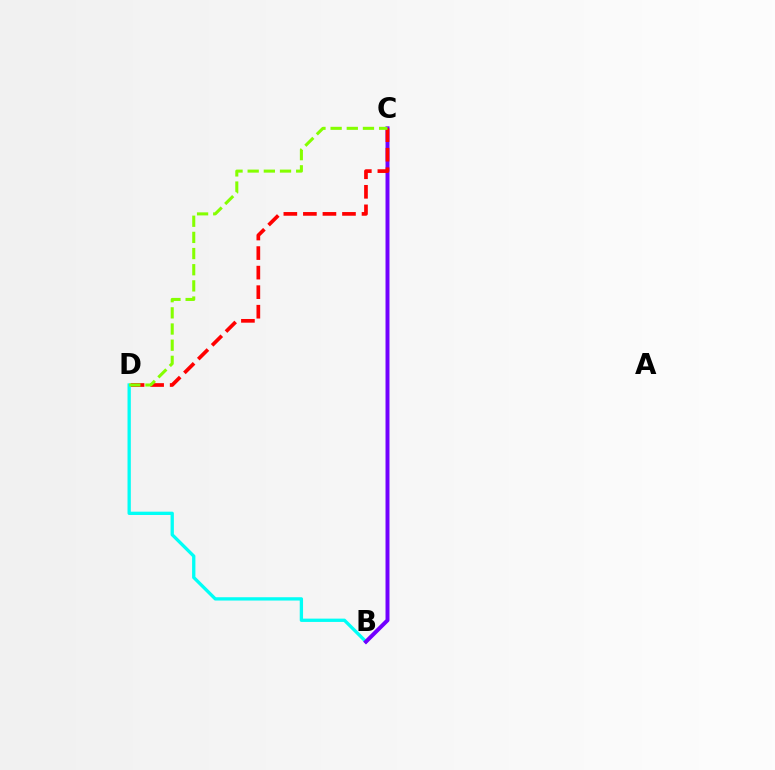{('B', 'D'): [{'color': '#00fff6', 'line_style': 'solid', 'thickness': 2.38}], ('B', 'C'): [{'color': '#7200ff', 'line_style': 'solid', 'thickness': 2.85}], ('C', 'D'): [{'color': '#ff0000', 'line_style': 'dashed', 'thickness': 2.65}, {'color': '#84ff00', 'line_style': 'dashed', 'thickness': 2.2}]}